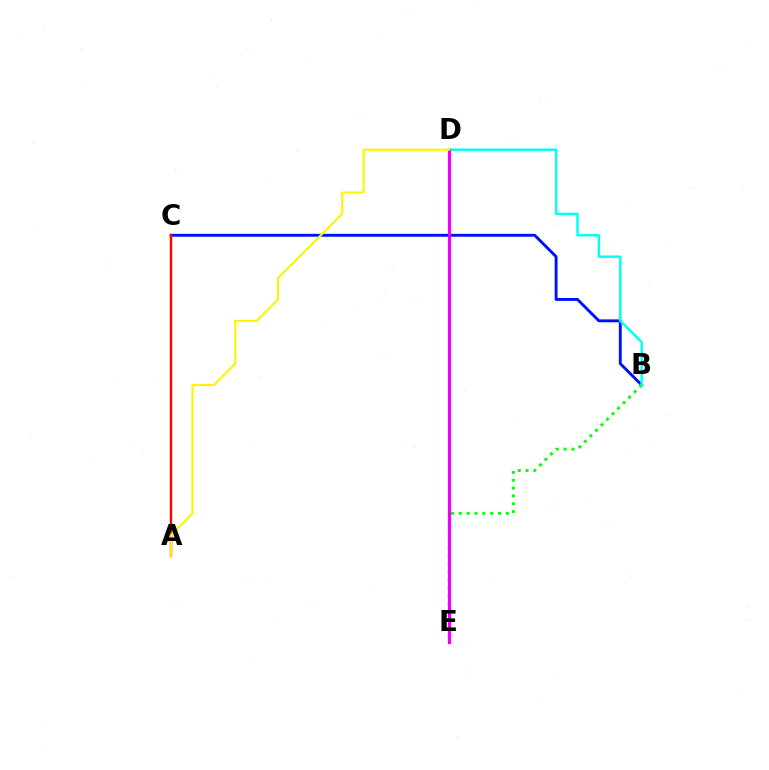{('B', 'C'): [{'color': '#0010ff', 'line_style': 'solid', 'thickness': 2.08}], ('B', 'E'): [{'color': '#08ff00', 'line_style': 'dotted', 'thickness': 2.12}], ('A', 'C'): [{'color': '#ff0000', 'line_style': 'solid', 'thickness': 1.73}], ('B', 'D'): [{'color': '#00fff6', 'line_style': 'solid', 'thickness': 1.76}], ('D', 'E'): [{'color': '#ee00ff', 'line_style': 'solid', 'thickness': 2.3}], ('A', 'D'): [{'color': '#fcf500', 'line_style': 'solid', 'thickness': 1.51}]}